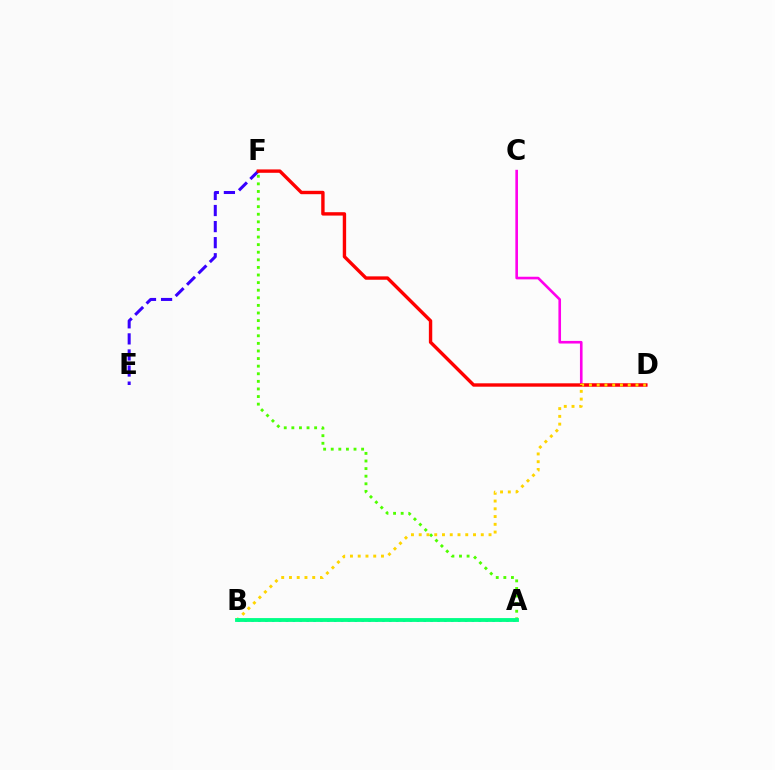{('A', 'F'): [{'color': '#4fff00', 'line_style': 'dotted', 'thickness': 2.06}], ('A', 'B'): [{'color': '#009eff', 'line_style': 'dotted', 'thickness': 1.87}, {'color': '#00ff86', 'line_style': 'solid', 'thickness': 2.77}], ('C', 'D'): [{'color': '#ff00ed', 'line_style': 'solid', 'thickness': 1.89}], ('E', 'F'): [{'color': '#3700ff', 'line_style': 'dashed', 'thickness': 2.18}], ('D', 'F'): [{'color': '#ff0000', 'line_style': 'solid', 'thickness': 2.44}], ('B', 'D'): [{'color': '#ffd500', 'line_style': 'dotted', 'thickness': 2.11}]}